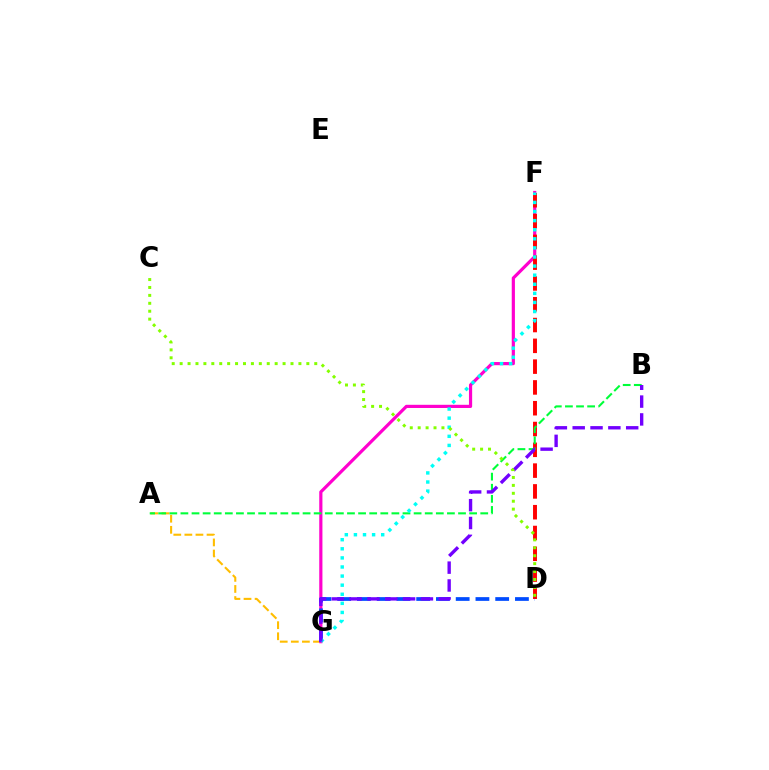{('A', 'G'): [{'color': '#ffbd00', 'line_style': 'dashed', 'thickness': 1.51}], ('F', 'G'): [{'color': '#ff00cf', 'line_style': 'solid', 'thickness': 2.29}, {'color': '#00fff6', 'line_style': 'dotted', 'thickness': 2.47}], ('D', 'F'): [{'color': '#ff0000', 'line_style': 'dashed', 'thickness': 2.83}], ('A', 'B'): [{'color': '#00ff39', 'line_style': 'dashed', 'thickness': 1.51}], ('D', 'G'): [{'color': '#004bff', 'line_style': 'dashed', 'thickness': 2.68}], ('B', 'G'): [{'color': '#7200ff', 'line_style': 'dashed', 'thickness': 2.42}], ('C', 'D'): [{'color': '#84ff00', 'line_style': 'dotted', 'thickness': 2.15}]}